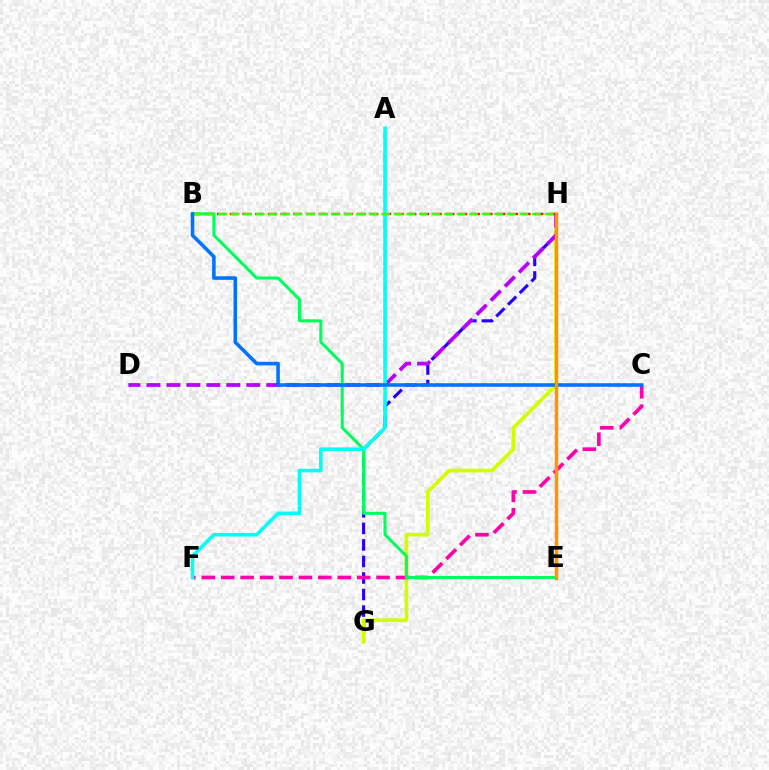{('G', 'H'): [{'color': '#2500ff', 'line_style': 'dashed', 'thickness': 2.25}, {'color': '#d1ff00', 'line_style': 'solid', 'thickness': 2.65}], ('C', 'F'): [{'color': '#ff00ac', 'line_style': 'dashed', 'thickness': 2.64}], ('B', 'H'): [{'color': '#ff0000', 'line_style': 'dashed', 'thickness': 1.72}, {'color': '#3dff00', 'line_style': 'dashed', 'thickness': 1.71}], ('B', 'E'): [{'color': '#00ff5c', 'line_style': 'solid', 'thickness': 2.19}], ('D', 'H'): [{'color': '#b900ff', 'line_style': 'dashed', 'thickness': 2.71}], ('A', 'F'): [{'color': '#00fff6', 'line_style': 'solid', 'thickness': 2.58}], ('B', 'C'): [{'color': '#0074ff', 'line_style': 'solid', 'thickness': 2.57}], ('E', 'H'): [{'color': '#ff9400', 'line_style': 'solid', 'thickness': 2.52}]}